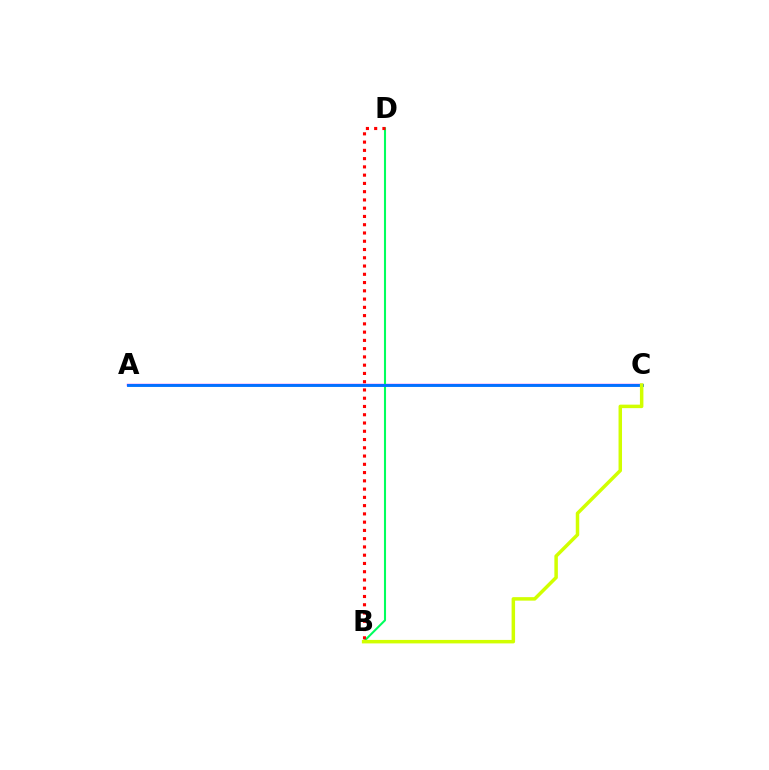{('A', 'C'): [{'color': '#b900ff', 'line_style': 'solid', 'thickness': 1.7}, {'color': '#0074ff', 'line_style': 'solid', 'thickness': 2.06}], ('B', 'D'): [{'color': '#00ff5c', 'line_style': 'solid', 'thickness': 1.5}, {'color': '#ff0000', 'line_style': 'dotted', 'thickness': 2.24}], ('B', 'C'): [{'color': '#d1ff00', 'line_style': 'solid', 'thickness': 2.51}]}